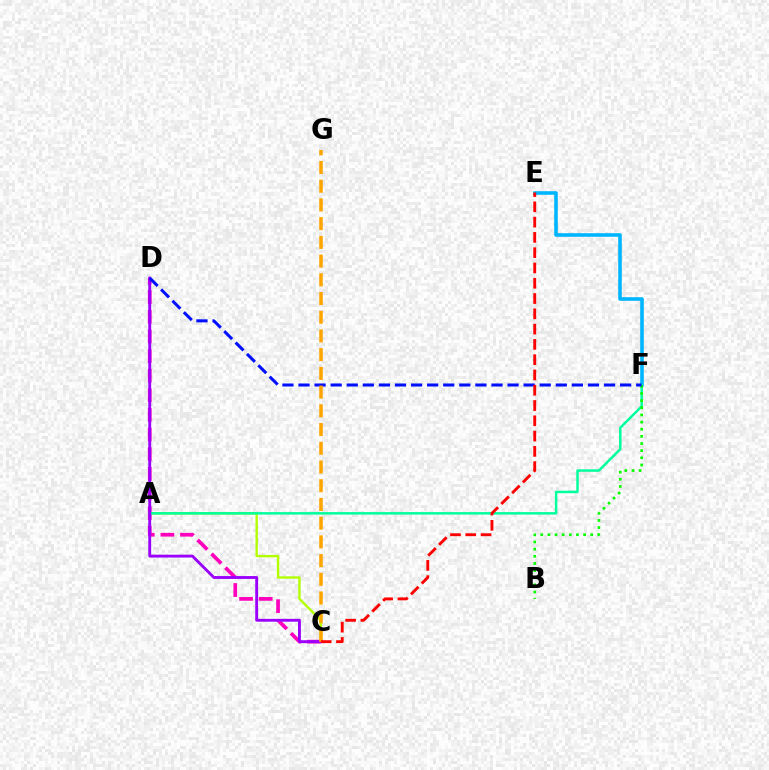{('E', 'F'): [{'color': '#00b5ff', 'line_style': 'solid', 'thickness': 2.59}], ('A', 'C'): [{'color': '#b3ff00', 'line_style': 'solid', 'thickness': 1.71}], ('C', 'D'): [{'color': '#ff00bd', 'line_style': 'dashed', 'thickness': 2.67}, {'color': '#9b00ff', 'line_style': 'solid', 'thickness': 2.07}], ('A', 'F'): [{'color': '#00ff9d', 'line_style': 'solid', 'thickness': 1.79}], ('B', 'F'): [{'color': '#08ff00', 'line_style': 'dotted', 'thickness': 1.94}], ('D', 'F'): [{'color': '#0010ff', 'line_style': 'dashed', 'thickness': 2.18}], ('C', 'G'): [{'color': '#ffa500', 'line_style': 'dashed', 'thickness': 2.54}], ('C', 'E'): [{'color': '#ff0000', 'line_style': 'dashed', 'thickness': 2.08}]}